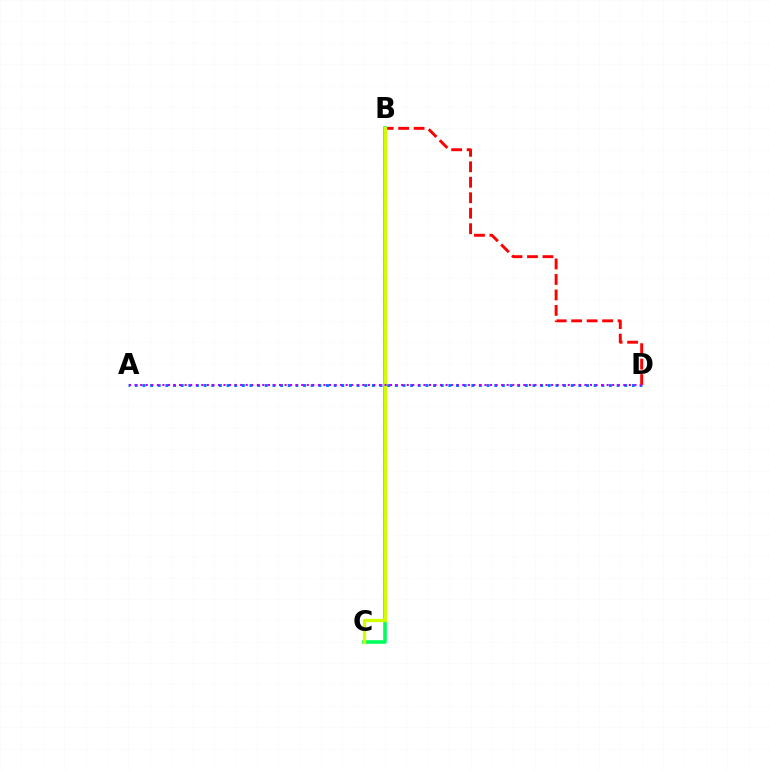{('A', 'D'): [{'color': '#0074ff', 'line_style': 'dotted', 'thickness': 2.08}, {'color': '#b900ff', 'line_style': 'dotted', 'thickness': 1.51}], ('B', 'D'): [{'color': '#ff0000', 'line_style': 'dashed', 'thickness': 2.1}], ('B', 'C'): [{'color': '#00ff5c', 'line_style': 'solid', 'thickness': 2.59}, {'color': '#d1ff00', 'line_style': 'solid', 'thickness': 2.36}]}